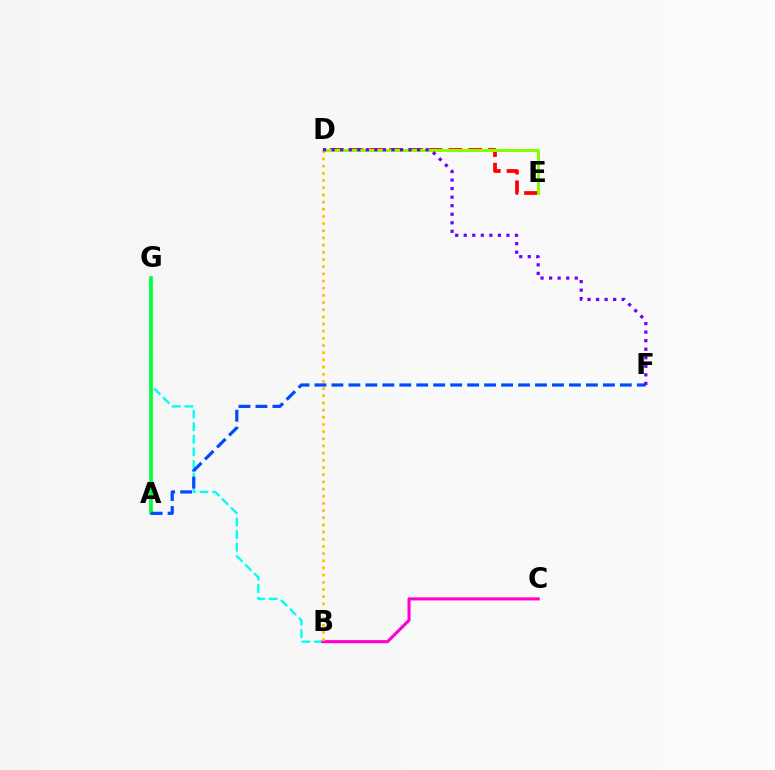{('B', 'G'): [{'color': '#00fff6', 'line_style': 'dashed', 'thickness': 1.71}], ('D', 'E'): [{'color': '#ff0000', 'line_style': 'dashed', 'thickness': 2.69}, {'color': '#84ff00', 'line_style': 'solid', 'thickness': 2.16}], ('B', 'C'): [{'color': '#ff00cf', 'line_style': 'solid', 'thickness': 2.23}], ('A', 'G'): [{'color': '#00ff39', 'line_style': 'solid', 'thickness': 2.63}], ('A', 'F'): [{'color': '#004bff', 'line_style': 'dashed', 'thickness': 2.3}], ('B', 'D'): [{'color': '#ffbd00', 'line_style': 'dotted', 'thickness': 1.95}], ('D', 'F'): [{'color': '#7200ff', 'line_style': 'dotted', 'thickness': 2.32}]}